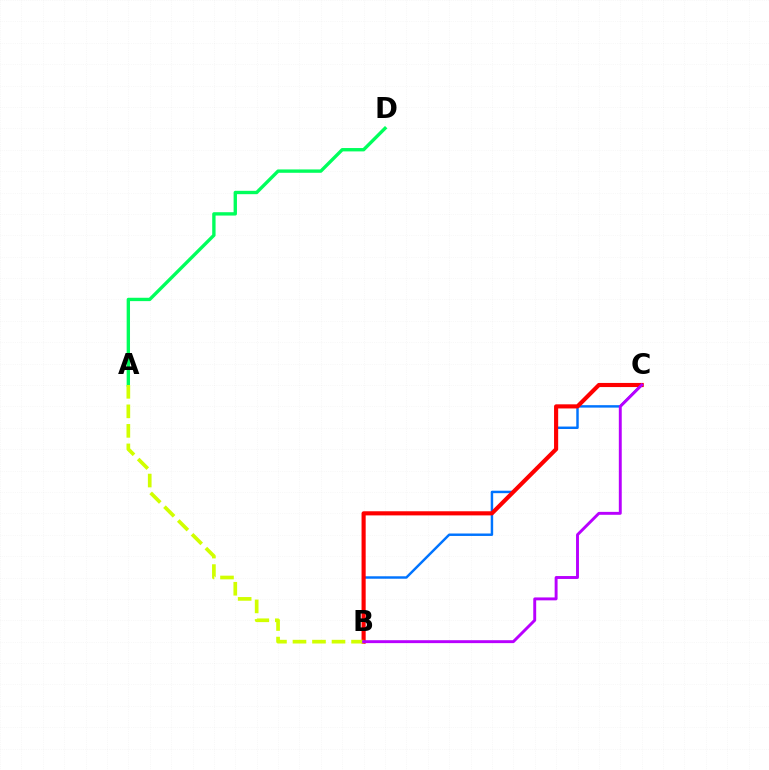{('B', 'C'): [{'color': '#0074ff', 'line_style': 'solid', 'thickness': 1.77}, {'color': '#ff0000', 'line_style': 'solid', 'thickness': 2.97}, {'color': '#b900ff', 'line_style': 'solid', 'thickness': 2.1}], ('A', 'D'): [{'color': '#00ff5c', 'line_style': 'solid', 'thickness': 2.42}], ('A', 'B'): [{'color': '#d1ff00', 'line_style': 'dashed', 'thickness': 2.65}]}